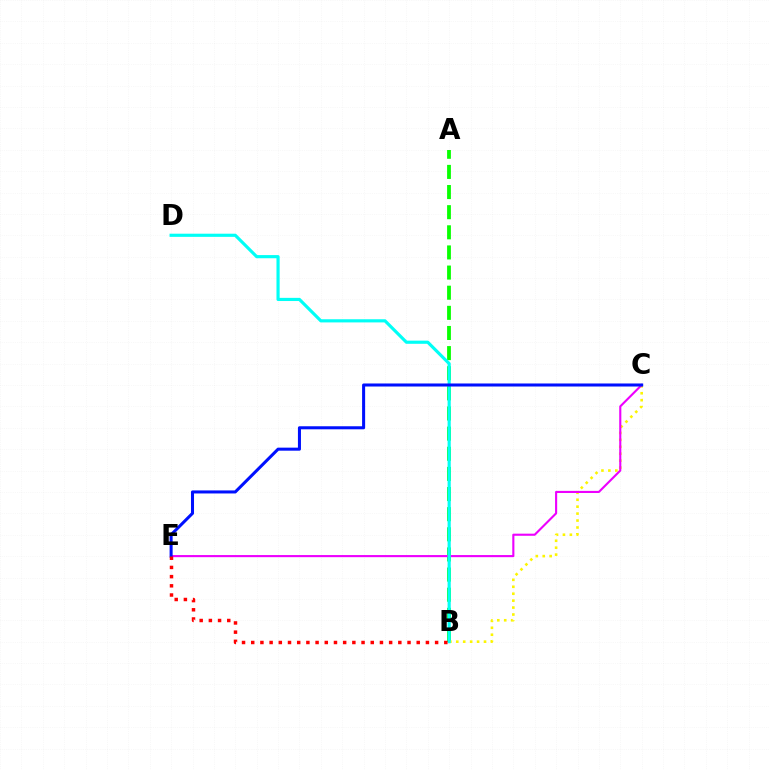{('A', 'B'): [{'color': '#08ff00', 'line_style': 'dashed', 'thickness': 2.74}], ('B', 'C'): [{'color': '#fcf500', 'line_style': 'dotted', 'thickness': 1.88}], ('C', 'E'): [{'color': '#ee00ff', 'line_style': 'solid', 'thickness': 1.53}, {'color': '#0010ff', 'line_style': 'solid', 'thickness': 2.19}], ('B', 'D'): [{'color': '#00fff6', 'line_style': 'solid', 'thickness': 2.28}], ('B', 'E'): [{'color': '#ff0000', 'line_style': 'dotted', 'thickness': 2.5}]}